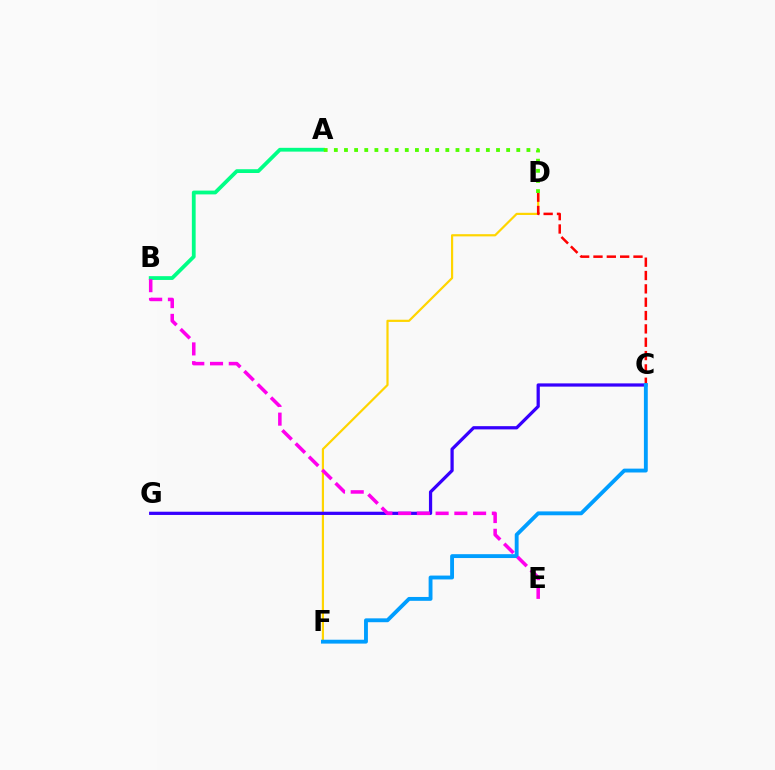{('D', 'F'): [{'color': '#ffd500', 'line_style': 'solid', 'thickness': 1.58}], ('C', 'G'): [{'color': '#3700ff', 'line_style': 'solid', 'thickness': 2.33}], ('A', 'B'): [{'color': '#00ff86', 'line_style': 'solid', 'thickness': 2.73}], ('C', 'D'): [{'color': '#ff0000', 'line_style': 'dashed', 'thickness': 1.81}], ('A', 'D'): [{'color': '#4fff00', 'line_style': 'dotted', 'thickness': 2.75}], ('C', 'F'): [{'color': '#009eff', 'line_style': 'solid', 'thickness': 2.78}], ('B', 'E'): [{'color': '#ff00ed', 'line_style': 'dashed', 'thickness': 2.55}]}